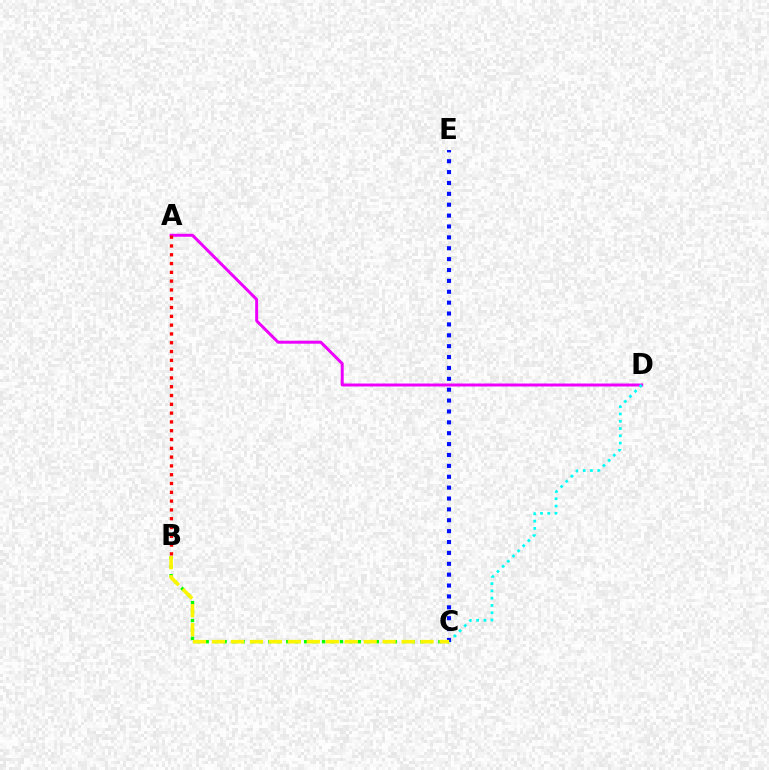{('B', 'C'): [{'color': '#08ff00', 'line_style': 'dotted', 'thickness': 2.43}, {'color': '#fcf500', 'line_style': 'dashed', 'thickness': 2.58}], ('A', 'D'): [{'color': '#ee00ff', 'line_style': 'solid', 'thickness': 2.14}], ('C', 'D'): [{'color': '#00fff6', 'line_style': 'dotted', 'thickness': 1.98}], ('A', 'B'): [{'color': '#ff0000', 'line_style': 'dotted', 'thickness': 2.39}], ('C', 'E'): [{'color': '#0010ff', 'line_style': 'dotted', 'thickness': 2.96}]}